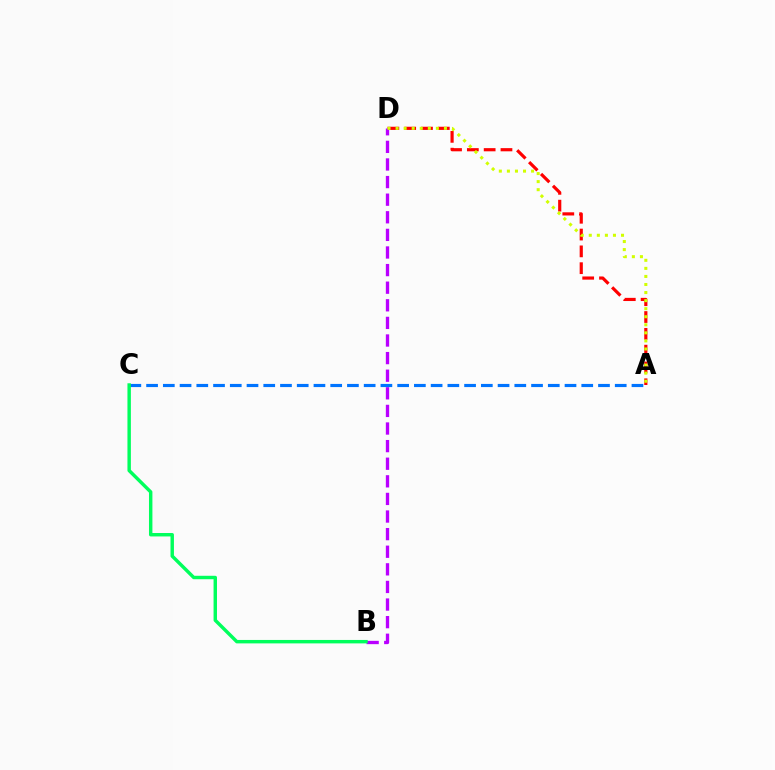{('A', 'D'): [{'color': '#ff0000', 'line_style': 'dashed', 'thickness': 2.28}, {'color': '#d1ff00', 'line_style': 'dotted', 'thickness': 2.19}], ('B', 'D'): [{'color': '#b900ff', 'line_style': 'dashed', 'thickness': 2.39}], ('A', 'C'): [{'color': '#0074ff', 'line_style': 'dashed', 'thickness': 2.27}], ('B', 'C'): [{'color': '#00ff5c', 'line_style': 'solid', 'thickness': 2.47}]}